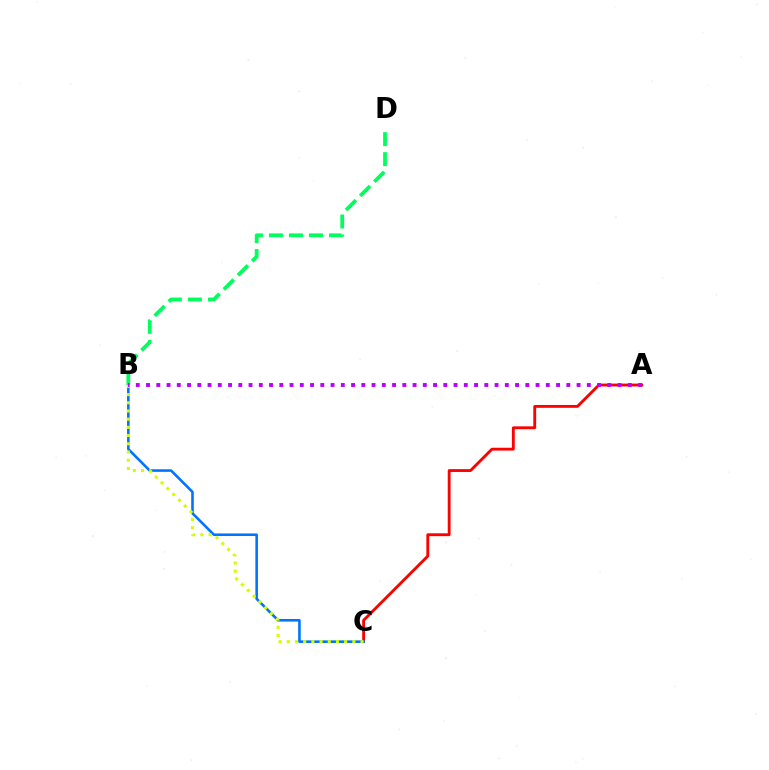{('A', 'C'): [{'color': '#ff0000', 'line_style': 'solid', 'thickness': 2.05}], ('B', 'C'): [{'color': '#0074ff', 'line_style': 'solid', 'thickness': 1.87}, {'color': '#d1ff00', 'line_style': 'dotted', 'thickness': 2.23}], ('B', 'D'): [{'color': '#00ff5c', 'line_style': 'dashed', 'thickness': 2.72}], ('A', 'B'): [{'color': '#b900ff', 'line_style': 'dotted', 'thickness': 2.79}]}